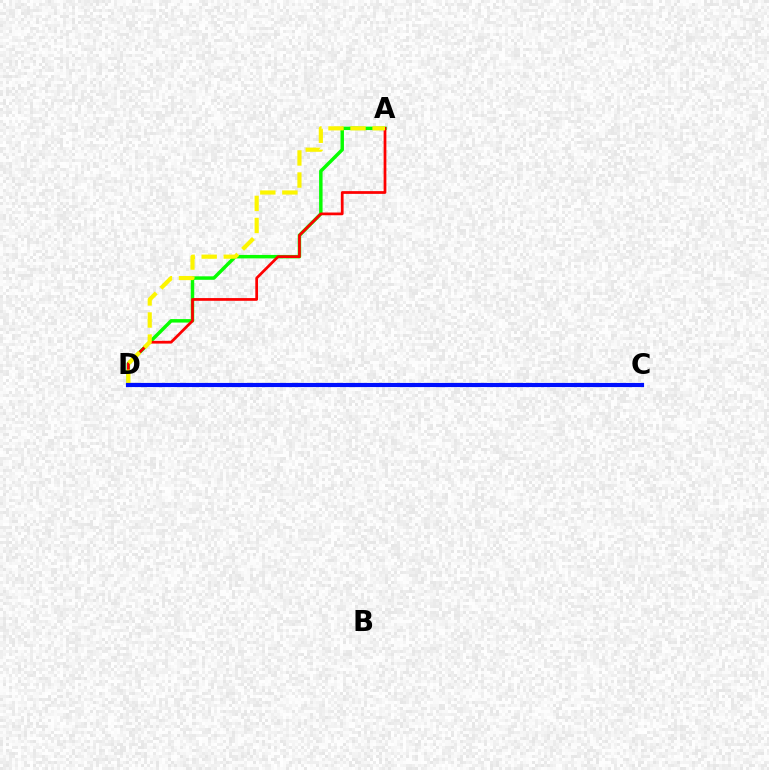{('A', 'D'): [{'color': '#08ff00', 'line_style': 'solid', 'thickness': 2.49}, {'color': '#ff0000', 'line_style': 'solid', 'thickness': 1.97}, {'color': '#fcf500', 'line_style': 'dashed', 'thickness': 3.0}], ('C', 'D'): [{'color': '#00fff6', 'line_style': 'dotted', 'thickness': 1.99}, {'color': '#ee00ff', 'line_style': 'dotted', 'thickness': 1.69}, {'color': '#0010ff', 'line_style': 'solid', 'thickness': 2.98}]}